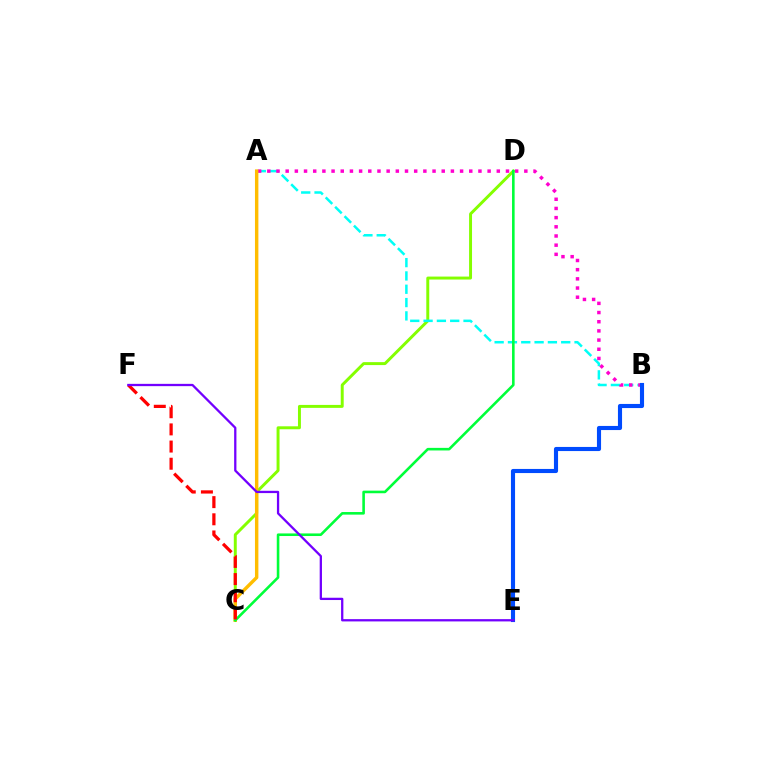{('C', 'D'): [{'color': '#84ff00', 'line_style': 'solid', 'thickness': 2.13}, {'color': '#00ff39', 'line_style': 'solid', 'thickness': 1.87}], ('A', 'B'): [{'color': '#00fff6', 'line_style': 'dashed', 'thickness': 1.81}, {'color': '#ff00cf', 'line_style': 'dotted', 'thickness': 2.49}], ('A', 'C'): [{'color': '#ffbd00', 'line_style': 'solid', 'thickness': 2.46}], ('C', 'F'): [{'color': '#ff0000', 'line_style': 'dashed', 'thickness': 2.33}], ('B', 'E'): [{'color': '#004bff', 'line_style': 'solid', 'thickness': 2.96}], ('E', 'F'): [{'color': '#7200ff', 'line_style': 'solid', 'thickness': 1.65}]}